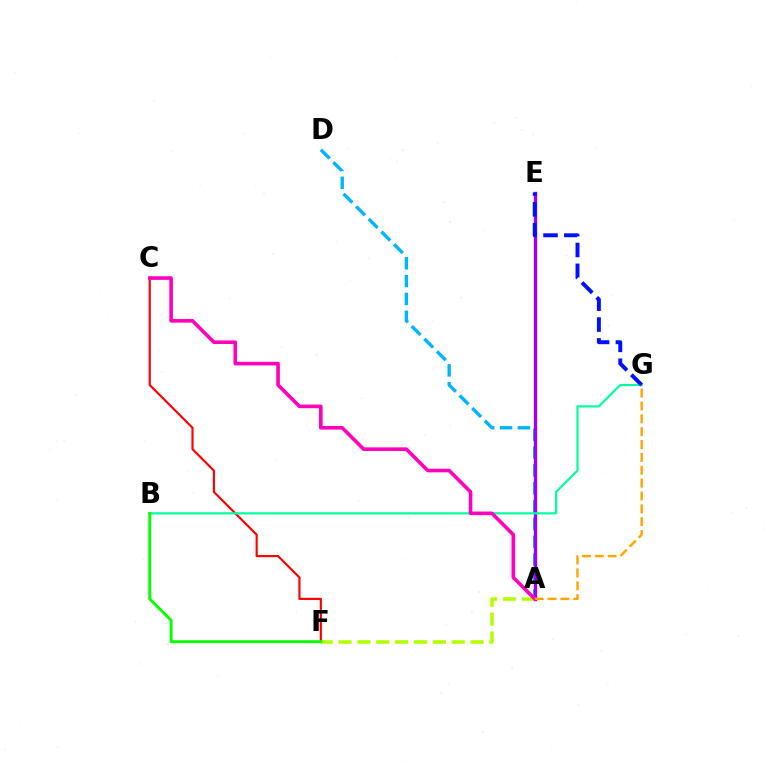{('C', 'F'): [{'color': '#ff0000', 'line_style': 'solid', 'thickness': 1.55}], ('A', 'D'): [{'color': '#00b5ff', 'line_style': 'dashed', 'thickness': 2.42}], ('A', 'E'): [{'color': '#9b00ff', 'line_style': 'solid', 'thickness': 2.4}], ('B', 'G'): [{'color': '#00ff9d', 'line_style': 'solid', 'thickness': 1.57}], ('A', 'F'): [{'color': '#b3ff00', 'line_style': 'dashed', 'thickness': 2.56}], ('B', 'F'): [{'color': '#08ff00', 'line_style': 'solid', 'thickness': 2.1}], ('A', 'C'): [{'color': '#ff00bd', 'line_style': 'solid', 'thickness': 2.6}], ('A', 'G'): [{'color': '#ffa500', 'line_style': 'dashed', 'thickness': 1.75}], ('E', 'G'): [{'color': '#0010ff', 'line_style': 'dashed', 'thickness': 2.83}]}